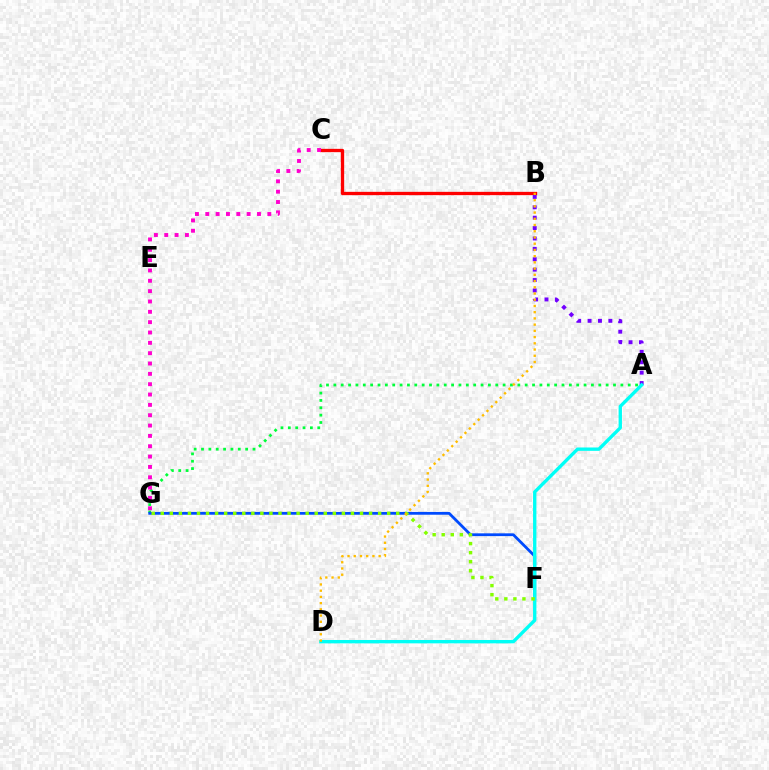{('B', 'C'): [{'color': '#ff0000', 'line_style': 'solid', 'thickness': 2.39}], ('A', 'B'): [{'color': '#7200ff', 'line_style': 'dotted', 'thickness': 2.82}], ('A', 'G'): [{'color': '#00ff39', 'line_style': 'dotted', 'thickness': 2.0}], ('F', 'G'): [{'color': '#004bff', 'line_style': 'solid', 'thickness': 2.0}, {'color': '#84ff00', 'line_style': 'dotted', 'thickness': 2.46}], ('C', 'G'): [{'color': '#ff00cf', 'line_style': 'dotted', 'thickness': 2.81}], ('A', 'D'): [{'color': '#00fff6', 'line_style': 'solid', 'thickness': 2.42}], ('B', 'D'): [{'color': '#ffbd00', 'line_style': 'dotted', 'thickness': 1.69}]}